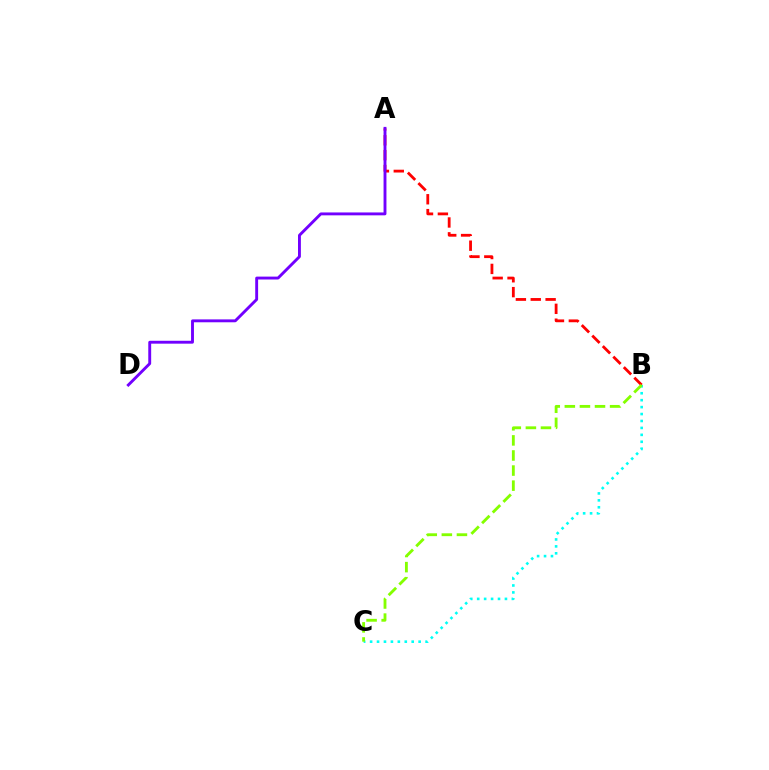{('A', 'B'): [{'color': '#ff0000', 'line_style': 'dashed', 'thickness': 2.02}], ('A', 'D'): [{'color': '#7200ff', 'line_style': 'solid', 'thickness': 2.08}], ('B', 'C'): [{'color': '#00fff6', 'line_style': 'dotted', 'thickness': 1.88}, {'color': '#84ff00', 'line_style': 'dashed', 'thickness': 2.05}]}